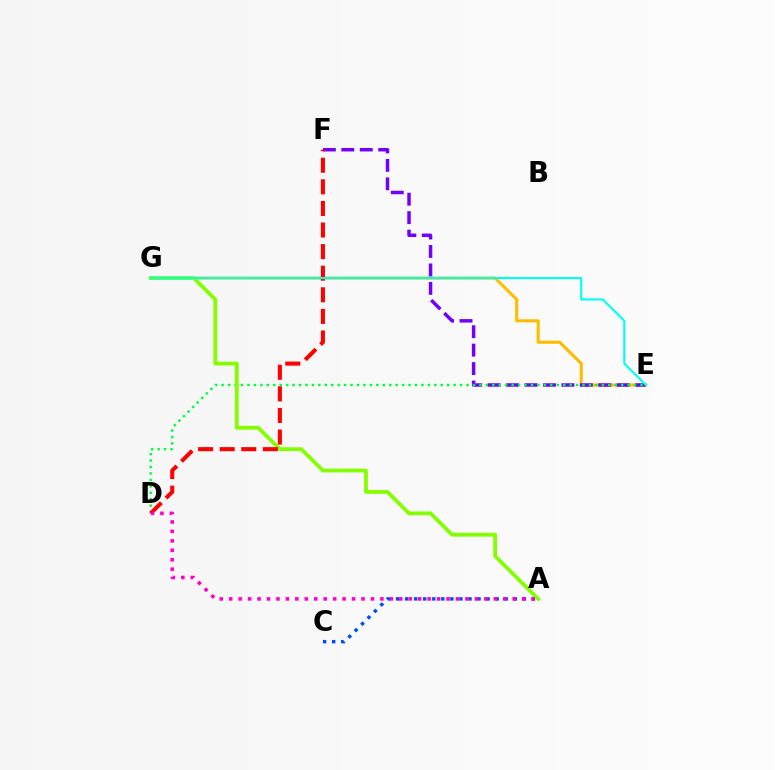{('E', 'G'): [{'color': '#ffbd00', 'line_style': 'solid', 'thickness': 2.23}, {'color': '#00fff6', 'line_style': 'solid', 'thickness': 1.53}], ('E', 'F'): [{'color': '#7200ff', 'line_style': 'dashed', 'thickness': 2.51}], ('A', 'C'): [{'color': '#004bff', 'line_style': 'dotted', 'thickness': 2.46}], ('D', 'E'): [{'color': '#00ff39', 'line_style': 'dotted', 'thickness': 1.75}], ('A', 'G'): [{'color': '#84ff00', 'line_style': 'solid', 'thickness': 2.74}], ('D', 'F'): [{'color': '#ff0000', 'line_style': 'dashed', 'thickness': 2.93}], ('A', 'D'): [{'color': '#ff00cf', 'line_style': 'dotted', 'thickness': 2.57}]}